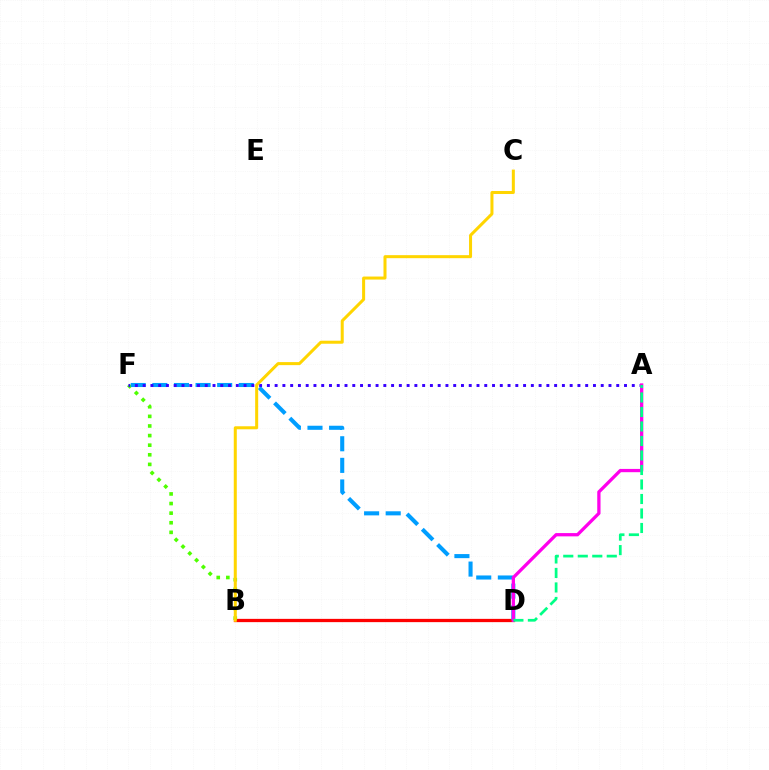{('B', 'D'): [{'color': '#ff0000', 'line_style': 'solid', 'thickness': 2.36}], ('B', 'F'): [{'color': '#4fff00', 'line_style': 'dotted', 'thickness': 2.61}], ('D', 'F'): [{'color': '#009eff', 'line_style': 'dashed', 'thickness': 2.94}], ('A', 'F'): [{'color': '#3700ff', 'line_style': 'dotted', 'thickness': 2.11}], ('A', 'D'): [{'color': '#ff00ed', 'line_style': 'solid', 'thickness': 2.36}, {'color': '#00ff86', 'line_style': 'dashed', 'thickness': 1.97}], ('B', 'C'): [{'color': '#ffd500', 'line_style': 'solid', 'thickness': 2.18}]}